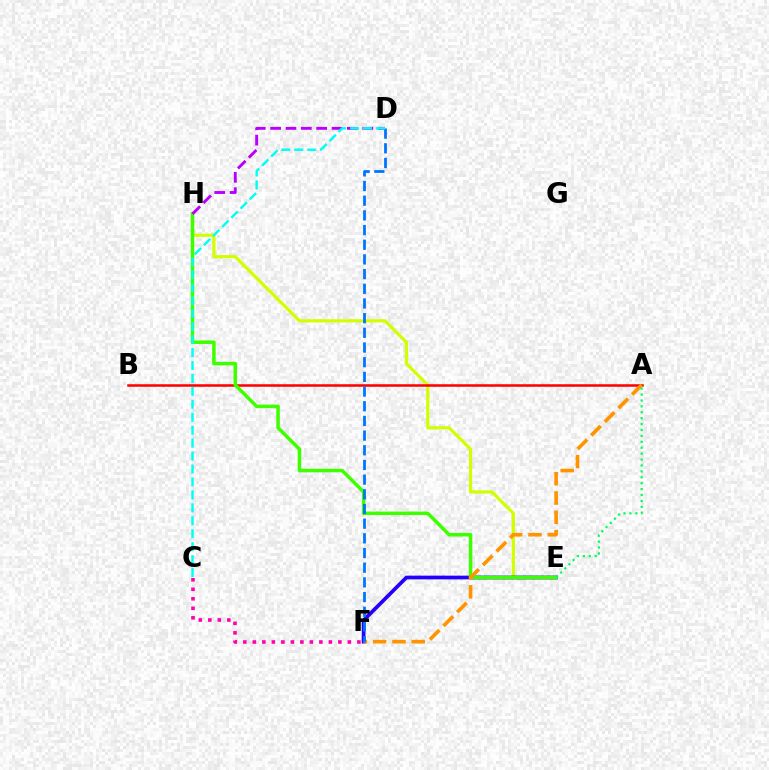{('E', 'H'): [{'color': '#d1ff00', 'line_style': 'solid', 'thickness': 2.29}, {'color': '#3dff00', 'line_style': 'solid', 'thickness': 2.52}], ('A', 'B'): [{'color': '#ff0000', 'line_style': 'solid', 'thickness': 1.82}], ('E', 'F'): [{'color': '#2500ff', 'line_style': 'solid', 'thickness': 2.68}], ('D', 'H'): [{'color': '#b900ff', 'line_style': 'dashed', 'thickness': 2.09}], ('A', 'F'): [{'color': '#ff9400', 'line_style': 'dashed', 'thickness': 2.62}], ('D', 'F'): [{'color': '#0074ff', 'line_style': 'dashed', 'thickness': 1.99}], ('C', 'D'): [{'color': '#00fff6', 'line_style': 'dashed', 'thickness': 1.76}], ('C', 'F'): [{'color': '#ff00ac', 'line_style': 'dotted', 'thickness': 2.58}], ('A', 'E'): [{'color': '#00ff5c', 'line_style': 'dotted', 'thickness': 1.61}]}